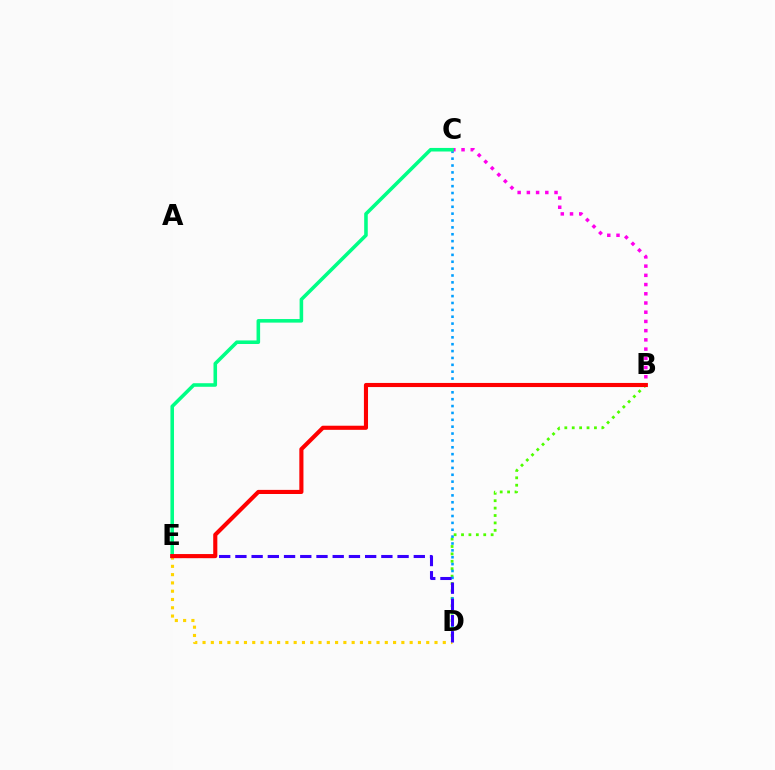{('D', 'E'): [{'color': '#ffd500', 'line_style': 'dotted', 'thickness': 2.25}, {'color': '#3700ff', 'line_style': 'dashed', 'thickness': 2.2}], ('B', 'D'): [{'color': '#4fff00', 'line_style': 'dotted', 'thickness': 2.01}], ('C', 'D'): [{'color': '#009eff', 'line_style': 'dotted', 'thickness': 1.87}], ('B', 'C'): [{'color': '#ff00ed', 'line_style': 'dotted', 'thickness': 2.5}], ('C', 'E'): [{'color': '#00ff86', 'line_style': 'solid', 'thickness': 2.57}], ('B', 'E'): [{'color': '#ff0000', 'line_style': 'solid', 'thickness': 2.96}]}